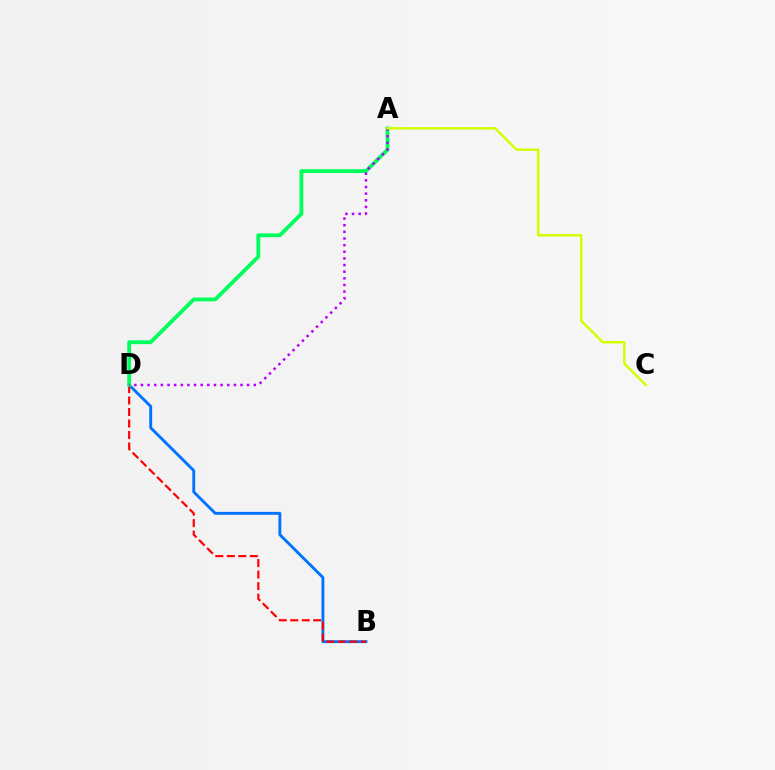{('B', 'D'): [{'color': '#0074ff', 'line_style': 'solid', 'thickness': 2.08}, {'color': '#ff0000', 'line_style': 'dashed', 'thickness': 1.56}], ('A', 'D'): [{'color': '#00ff5c', 'line_style': 'solid', 'thickness': 2.75}, {'color': '#b900ff', 'line_style': 'dotted', 'thickness': 1.8}], ('A', 'C'): [{'color': '#d1ff00', 'line_style': 'solid', 'thickness': 1.77}]}